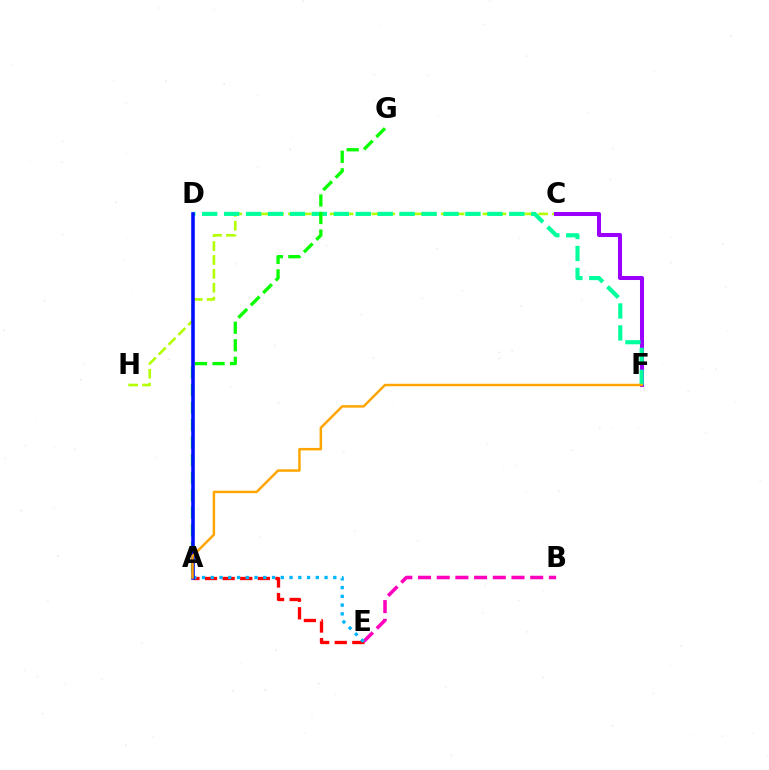{('C', 'H'): [{'color': '#b3ff00', 'line_style': 'dashed', 'thickness': 1.89}], ('A', 'E'): [{'color': '#ff0000', 'line_style': 'dashed', 'thickness': 2.39}, {'color': '#00b5ff', 'line_style': 'dotted', 'thickness': 2.38}], ('B', 'E'): [{'color': '#ff00bd', 'line_style': 'dashed', 'thickness': 2.54}], ('C', 'F'): [{'color': '#9b00ff', 'line_style': 'solid', 'thickness': 2.91}], ('D', 'F'): [{'color': '#00ff9d', 'line_style': 'dashed', 'thickness': 2.98}], ('A', 'G'): [{'color': '#08ff00', 'line_style': 'dashed', 'thickness': 2.38}], ('A', 'D'): [{'color': '#0010ff', 'line_style': 'solid', 'thickness': 2.57}], ('A', 'F'): [{'color': '#ffa500', 'line_style': 'solid', 'thickness': 1.78}]}